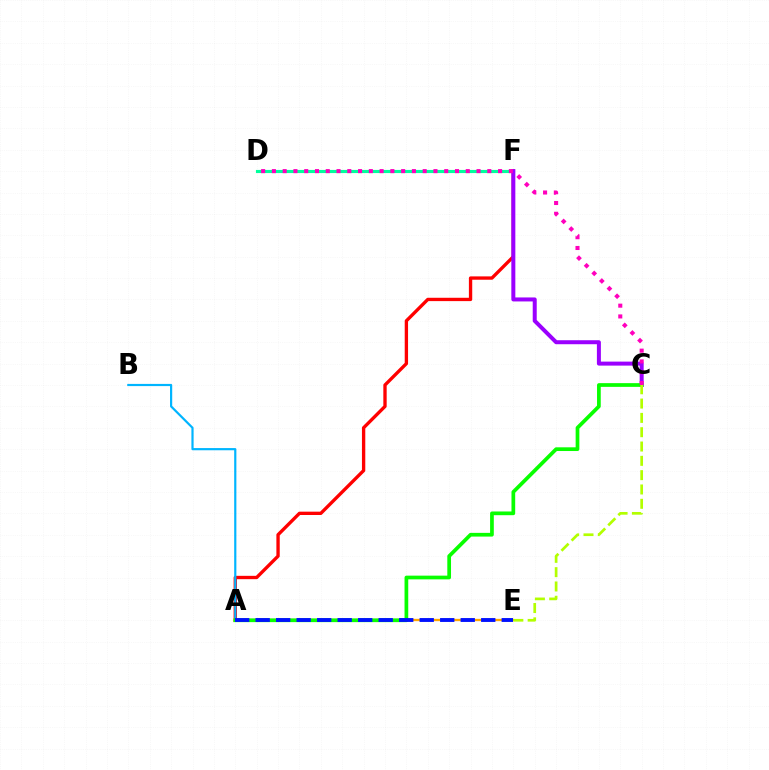{('A', 'F'): [{'color': '#ff0000', 'line_style': 'solid', 'thickness': 2.4}], ('D', 'F'): [{'color': '#00ff9d', 'line_style': 'solid', 'thickness': 2.25}], ('A', 'B'): [{'color': '#00b5ff', 'line_style': 'solid', 'thickness': 1.58}], ('C', 'F'): [{'color': '#9b00ff', 'line_style': 'solid', 'thickness': 2.88}], ('A', 'E'): [{'color': '#ffa500', 'line_style': 'solid', 'thickness': 1.67}, {'color': '#0010ff', 'line_style': 'dashed', 'thickness': 2.79}], ('A', 'C'): [{'color': '#08ff00', 'line_style': 'solid', 'thickness': 2.67}], ('C', 'E'): [{'color': '#b3ff00', 'line_style': 'dashed', 'thickness': 1.95}], ('C', 'D'): [{'color': '#ff00bd', 'line_style': 'dotted', 'thickness': 2.93}]}